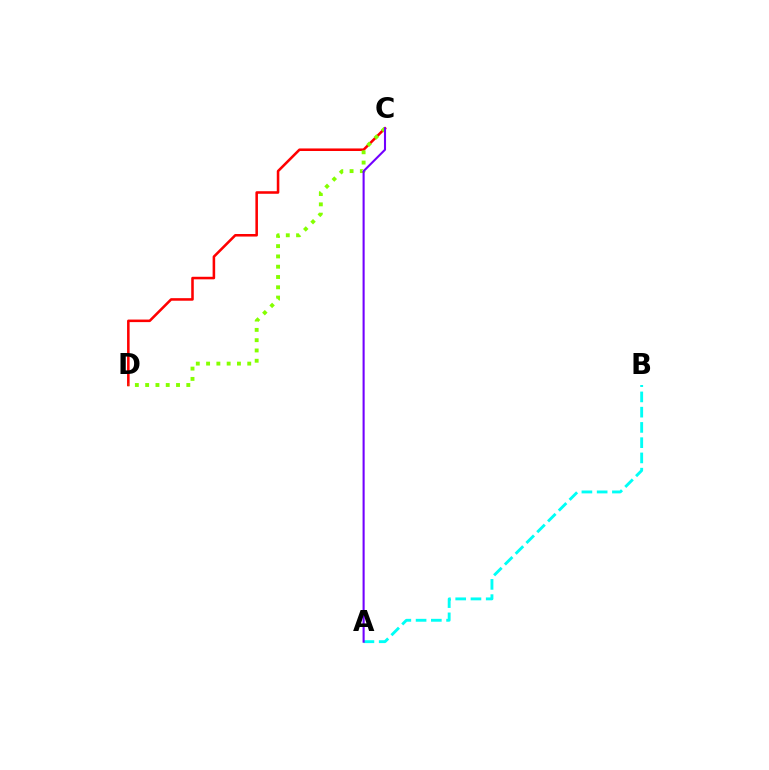{('A', 'B'): [{'color': '#00fff6', 'line_style': 'dashed', 'thickness': 2.07}], ('C', 'D'): [{'color': '#ff0000', 'line_style': 'solid', 'thickness': 1.84}, {'color': '#84ff00', 'line_style': 'dotted', 'thickness': 2.8}], ('A', 'C'): [{'color': '#7200ff', 'line_style': 'solid', 'thickness': 1.5}]}